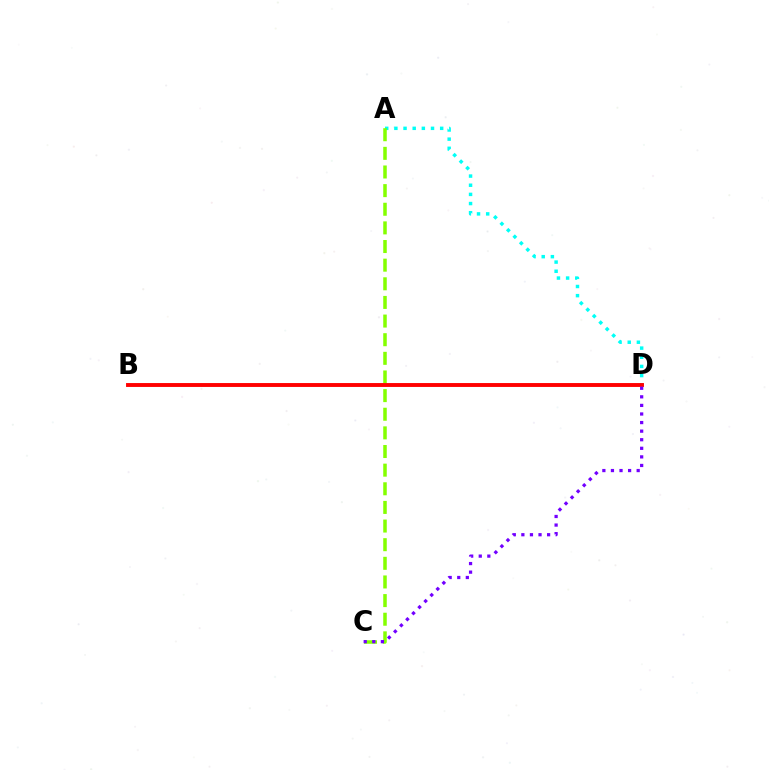{('A', 'D'): [{'color': '#00fff6', 'line_style': 'dotted', 'thickness': 2.49}], ('A', 'C'): [{'color': '#84ff00', 'line_style': 'dashed', 'thickness': 2.53}], ('B', 'D'): [{'color': '#ff0000', 'line_style': 'solid', 'thickness': 2.8}], ('C', 'D'): [{'color': '#7200ff', 'line_style': 'dotted', 'thickness': 2.33}]}